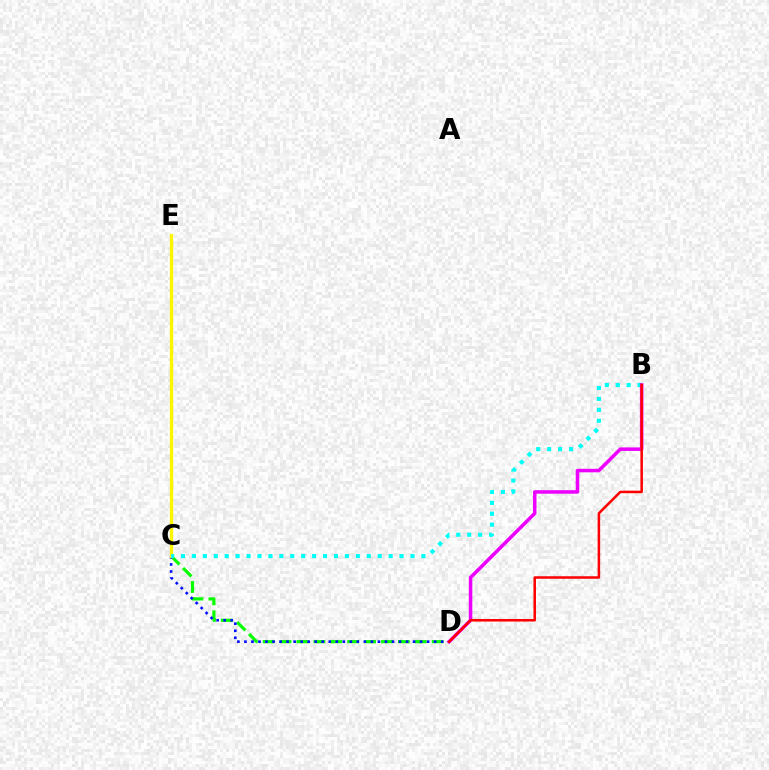{('C', 'D'): [{'color': '#08ff00', 'line_style': 'dashed', 'thickness': 2.3}, {'color': '#0010ff', 'line_style': 'dotted', 'thickness': 1.91}], ('C', 'E'): [{'color': '#fcf500', 'line_style': 'solid', 'thickness': 2.38}], ('B', 'C'): [{'color': '#00fff6', 'line_style': 'dotted', 'thickness': 2.97}], ('B', 'D'): [{'color': '#ee00ff', 'line_style': 'solid', 'thickness': 2.54}, {'color': '#ff0000', 'line_style': 'solid', 'thickness': 1.82}]}